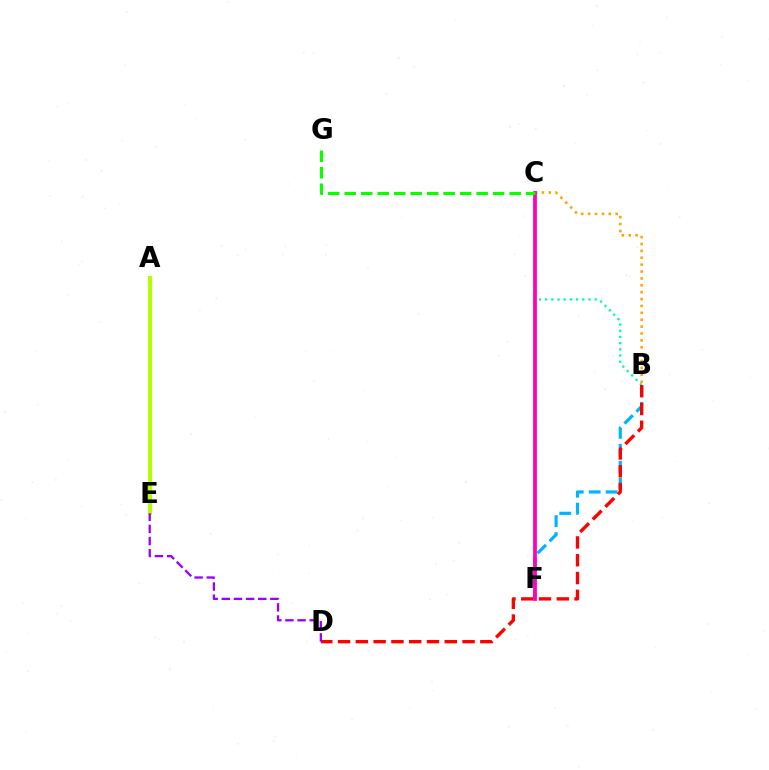{('B', 'C'): [{'color': '#00ff9d', 'line_style': 'dotted', 'thickness': 1.68}, {'color': '#ffa500', 'line_style': 'dotted', 'thickness': 1.87}], ('B', 'F'): [{'color': '#00b5ff', 'line_style': 'dashed', 'thickness': 2.3}], ('C', 'F'): [{'color': '#0010ff', 'line_style': 'dashed', 'thickness': 1.6}, {'color': '#ff00bd', 'line_style': 'solid', 'thickness': 2.7}], ('B', 'D'): [{'color': '#ff0000', 'line_style': 'dashed', 'thickness': 2.42}], ('A', 'E'): [{'color': '#b3ff00', 'line_style': 'solid', 'thickness': 2.96}], ('D', 'E'): [{'color': '#9b00ff', 'line_style': 'dashed', 'thickness': 1.65}], ('C', 'G'): [{'color': '#08ff00', 'line_style': 'dashed', 'thickness': 2.24}]}